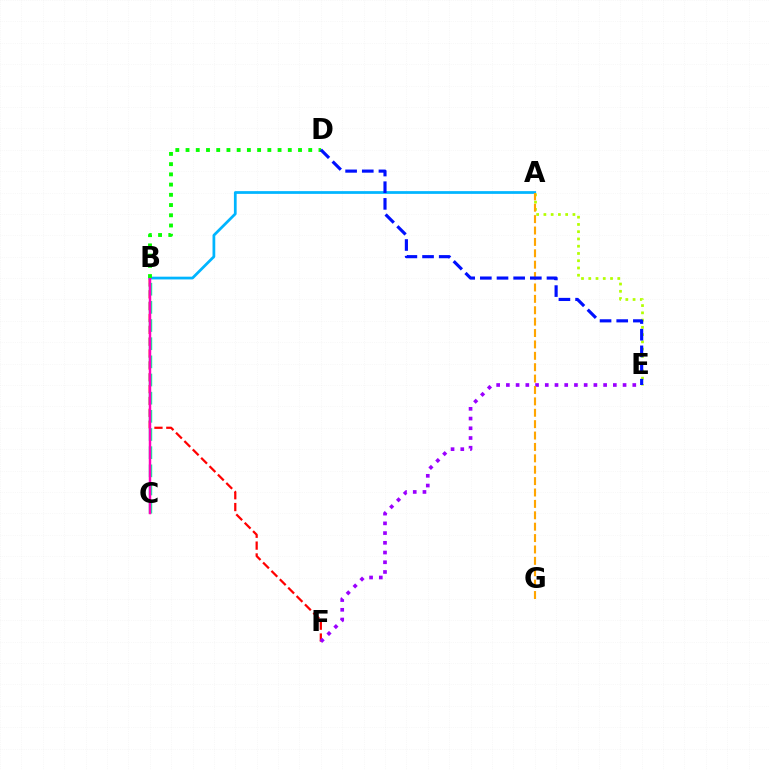{('B', 'F'): [{'color': '#ff0000', 'line_style': 'dashed', 'thickness': 1.61}], ('A', 'E'): [{'color': '#b3ff00', 'line_style': 'dotted', 'thickness': 1.97}], ('A', 'B'): [{'color': '#00b5ff', 'line_style': 'solid', 'thickness': 1.97}], ('E', 'F'): [{'color': '#9b00ff', 'line_style': 'dotted', 'thickness': 2.64}], ('A', 'G'): [{'color': '#ffa500', 'line_style': 'dashed', 'thickness': 1.55}], ('B', 'C'): [{'color': '#00ff9d', 'line_style': 'dashed', 'thickness': 2.47}, {'color': '#ff00bd', 'line_style': 'solid', 'thickness': 1.78}], ('B', 'D'): [{'color': '#08ff00', 'line_style': 'dotted', 'thickness': 2.78}], ('D', 'E'): [{'color': '#0010ff', 'line_style': 'dashed', 'thickness': 2.26}]}